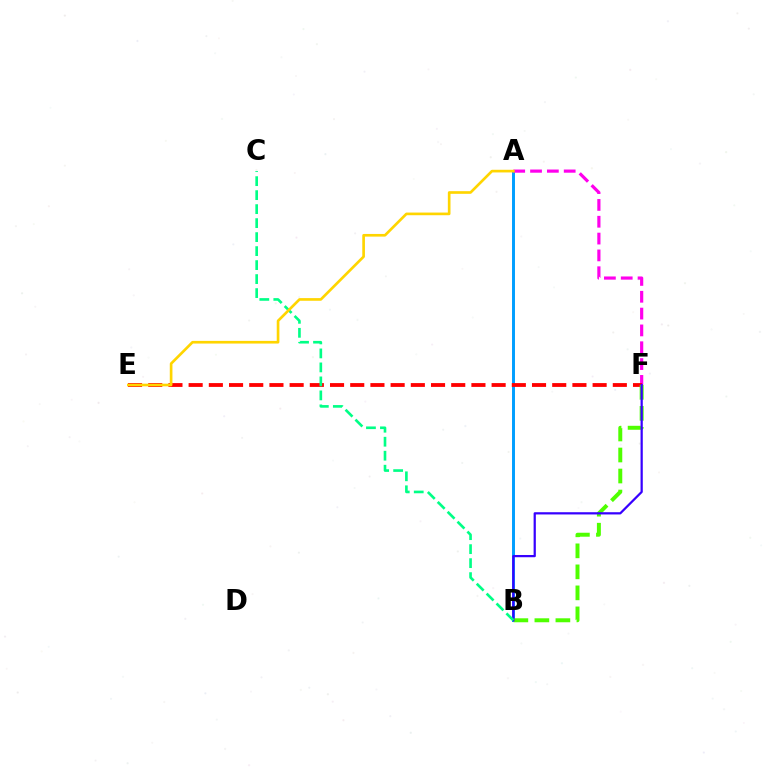{('A', 'B'): [{'color': '#009eff', 'line_style': 'solid', 'thickness': 2.13}], ('A', 'F'): [{'color': '#ff00ed', 'line_style': 'dashed', 'thickness': 2.29}], ('E', 'F'): [{'color': '#ff0000', 'line_style': 'dashed', 'thickness': 2.74}], ('B', 'F'): [{'color': '#4fff00', 'line_style': 'dashed', 'thickness': 2.85}, {'color': '#3700ff', 'line_style': 'solid', 'thickness': 1.61}], ('B', 'C'): [{'color': '#00ff86', 'line_style': 'dashed', 'thickness': 1.9}], ('A', 'E'): [{'color': '#ffd500', 'line_style': 'solid', 'thickness': 1.92}]}